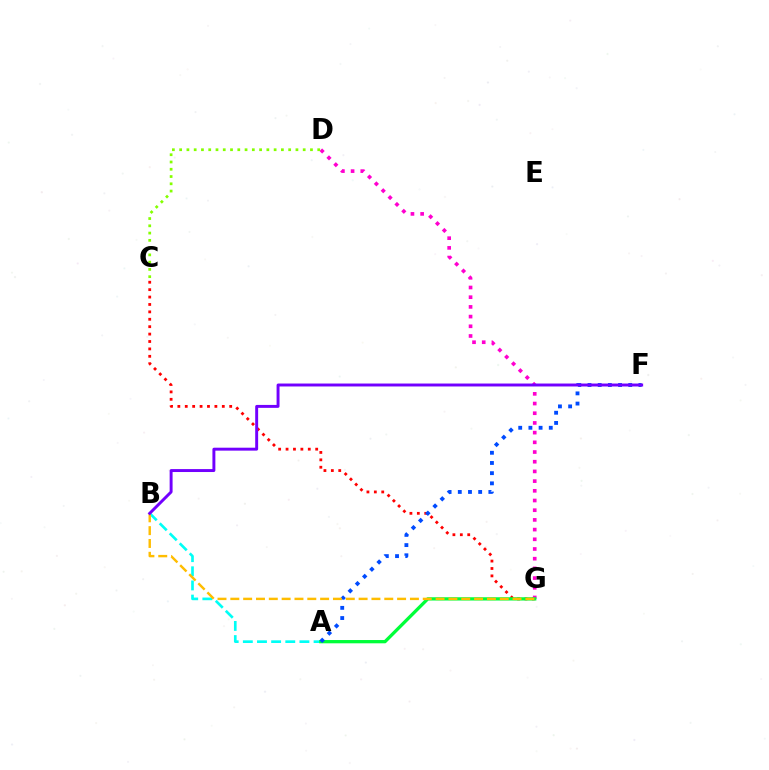{('C', 'G'): [{'color': '#ff0000', 'line_style': 'dotted', 'thickness': 2.01}], ('D', 'G'): [{'color': '#ff00cf', 'line_style': 'dotted', 'thickness': 2.63}], ('A', 'B'): [{'color': '#00fff6', 'line_style': 'dashed', 'thickness': 1.92}], ('A', 'G'): [{'color': '#00ff39', 'line_style': 'solid', 'thickness': 2.36}], ('A', 'F'): [{'color': '#004bff', 'line_style': 'dotted', 'thickness': 2.77}], ('C', 'D'): [{'color': '#84ff00', 'line_style': 'dotted', 'thickness': 1.97}], ('B', 'G'): [{'color': '#ffbd00', 'line_style': 'dashed', 'thickness': 1.74}], ('B', 'F'): [{'color': '#7200ff', 'line_style': 'solid', 'thickness': 2.11}]}